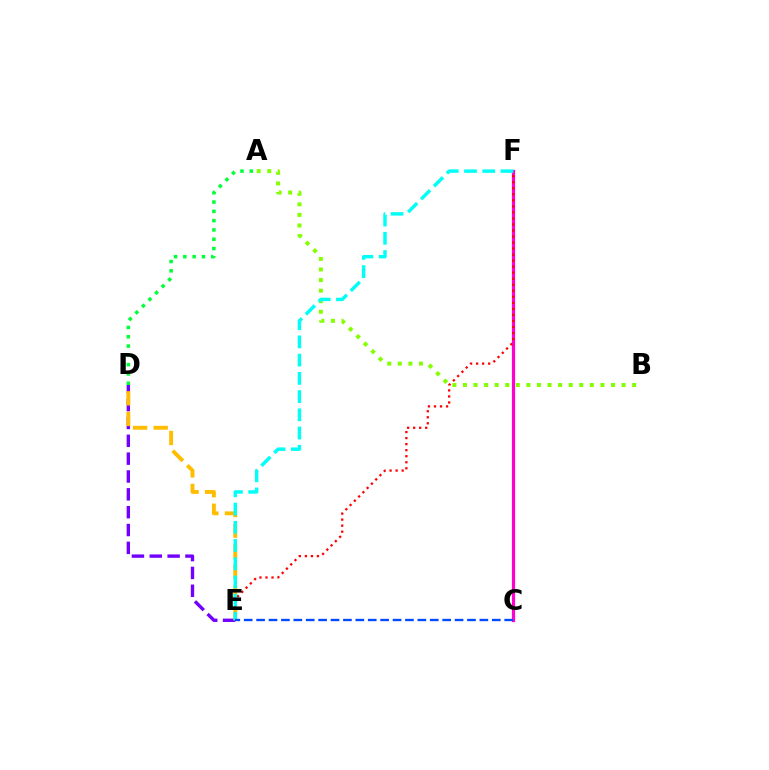{('D', 'E'): [{'color': '#7200ff', 'line_style': 'dashed', 'thickness': 2.42}, {'color': '#ffbd00', 'line_style': 'dashed', 'thickness': 2.8}], ('A', 'B'): [{'color': '#84ff00', 'line_style': 'dotted', 'thickness': 2.87}], ('A', 'D'): [{'color': '#00ff39', 'line_style': 'dotted', 'thickness': 2.53}], ('C', 'F'): [{'color': '#ff00cf', 'line_style': 'solid', 'thickness': 2.3}], ('E', 'F'): [{'color': '#ff0000', 'line_style': 'dotted', 'thickness': 1.64}, {'color': '#00fff6', 'line_style': 'dashed', 'thickness': 2.48}], ('C', 'E'): [{'color': '#004bff', 'line_style': 'dashed', 'thickness': 1.69}]}